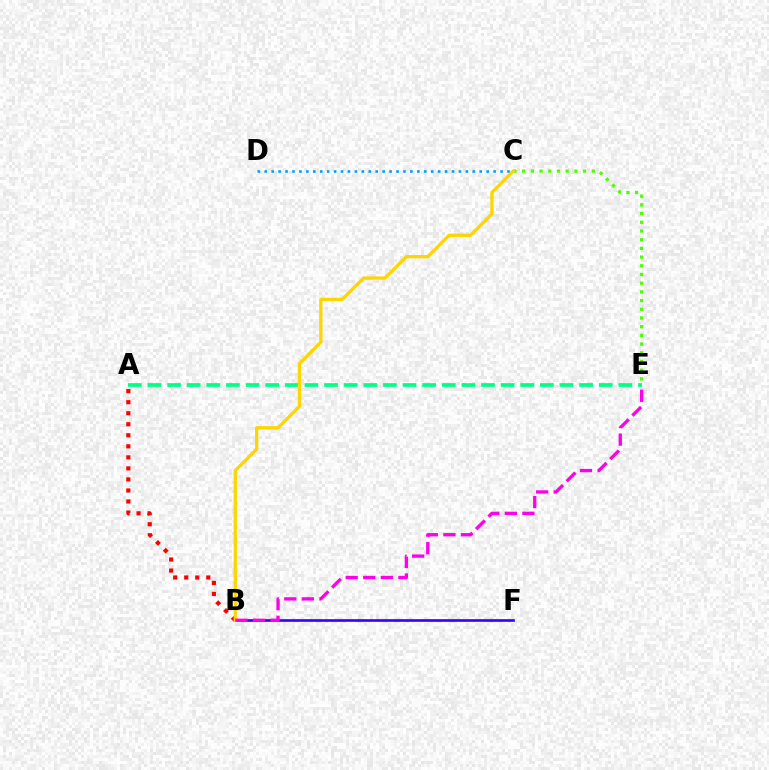{('C', 'D'): [{'color': '#009eff', 'line_style': 'dotted', 'thickness': 1.88}], ('C', 'E'): [{'color': '#4fff00', 'line_style': 'dotted', 'thickness': 2.36}], ('A', 'E'): [{'color': '#00ff86', 'line_style': 'dashed', 'thickness': 2.67}], ('A', 'B'): [{'color': '#ff0000', 'line_style': 'dotted', 'thickness': 3.0}], ('B', 'F'): [{'color': '#3700ff', 'line_style': 'solid', 'thickness': 1.91}], ('B', 'C'): [{'color': '#ffd500', 'line_style': 'solid', 'thickness': 2.36}], ('B', 'E'): [{'color': '#ff00ed', 'line_style': 'dashed', 'thickness': 2.39}]}